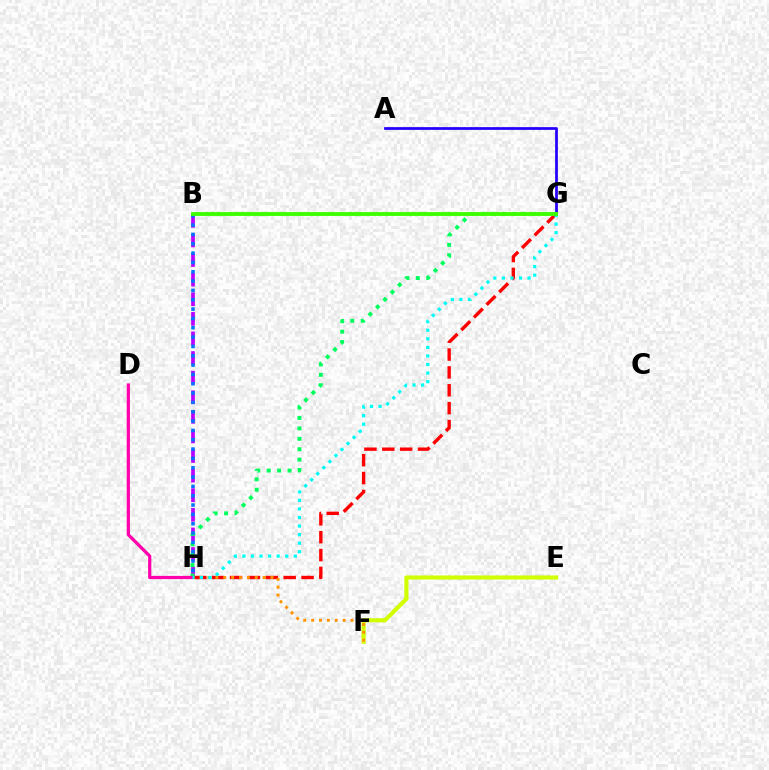{('B', 'H'): [{'color': '#b900ff', 'line_style': 'dashed', 'thickness': 2.66}, {'color': '#0074ff', 'line_style': 'dotted', 'thickness': 2.54}], ('G', 'H'): [{'color': '#ff0000', 'line_style': 'dashed', 'thickness': 2.43}, {'color': '#00ff5c', 'line_style': 'dotted', 'thickness': 2.83}, {'color': '#00fff6', 'line_style': 'dotted', 'thickness': 2.33}], ('E', 'F'): [{'color': '#d1ff00', 'line_style': 'solid', 'thickness': 2.97}], ('A', 'G'): [{'color': '#2500ff', 'line_style': 'solid', 'thickness': 1.98}], ('F', 'H'): [{'color': '#ff9400', 'line_style': 'dotted', 'thickness': 2.14}], ('D', 'H'): [{'color': '#ff00ac', 'line_style': 'solid', 'thickness': 2.32}], ('B', 'G'): [{'color': '#3dff00', 'line_style': 'solid', 'thickness': 2.77}]}